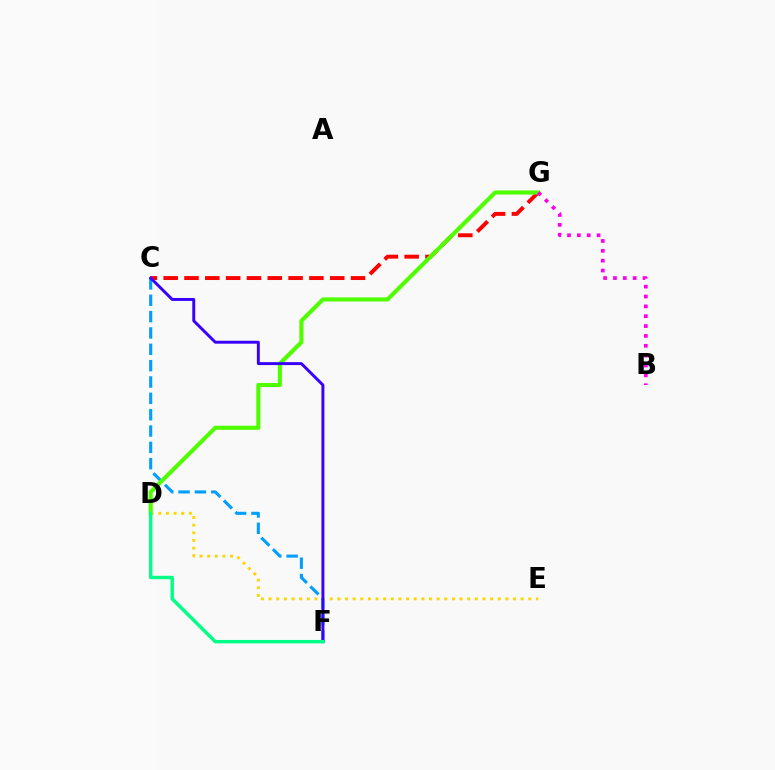{('C', 'G'): [{'color': '#ff0000', 'line_style': 'dashed', 'thickness': 2.83}], ('C', 'F'): [{'color': '#009eff', 'line_style': 'dashed', 'thickness': 2.22}, {'color': '#3700ff', 'line_style': 'solid', 'thickness': 2.11}], ('D', 'G'): [{'color': '#4fff00', 'line_style': 'solid', 'thickness': 2.94}], ('B', 'G'): [{'color': '#ff00ed', 'line_style': 'dotted', 'thickness': 2.68}], ('D', 'E'): [{'color': '#ffd500', 'line_style': 'dotted', 'thickness': 2.08}], ('D', 'F'): [{'color': '#00ff86', 'line_style': 'solid', 'thickness': 2.47}]}